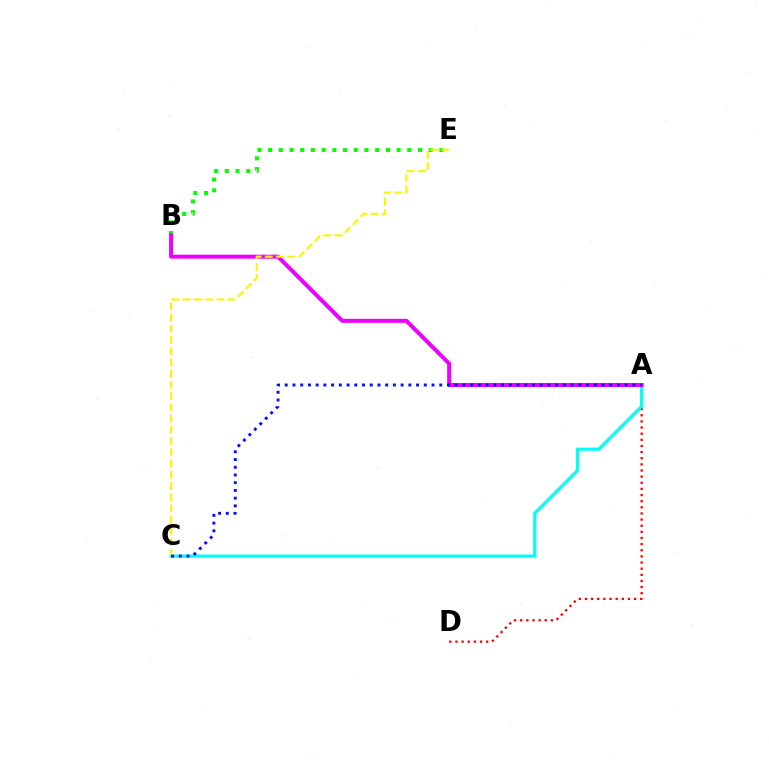{('B', 'E'): [{'color': '#08ff00', 'line_style': 'dotted', 'thickness': 2.91}], ('A', 'D'): [{'color': '#ff0000', 'line_style': 'dotted', 'thickness': 1.67}], ('A', 'C'): [{'color': '#00fff6', 'line_style': 'solid', 'thickness': 2.28}, {'color': '#0010ff', 'line_style': 'dotted', 'thickness': 2.1}], ('A', 'B'): [{'color': '#ee00ff', 'line_style': 'solid', 'thickness': 2.89}], ('C', 'E'): [{'color': '#fcf500', 'line_style': 'dashed', 'thickness': 1.53}]}